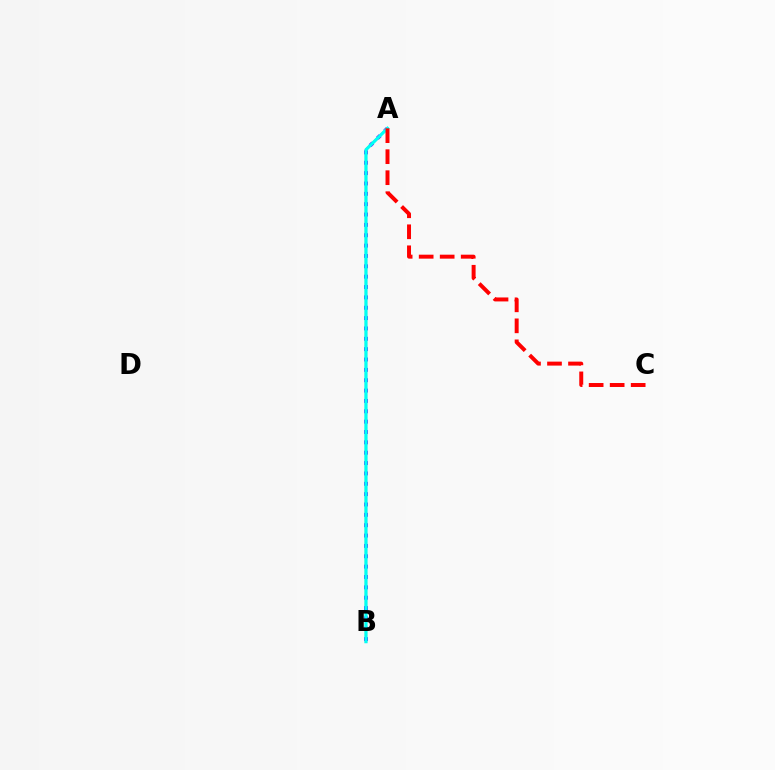{('A', 'B'): [{'color': '#84ff00', 'line_style': 'solid', 'thickness': 1.64}, {'color': '#7200ff', 'line_style': 'dotted', 'thickness': 2.81}, {'color': '#00fff6', 'line_style': 'solid', 'thickness': 2.26}], ('A', 'C'): [{'color': '#ff0000', 'line_style': 'dashed', 'thickness': 2.85}]}